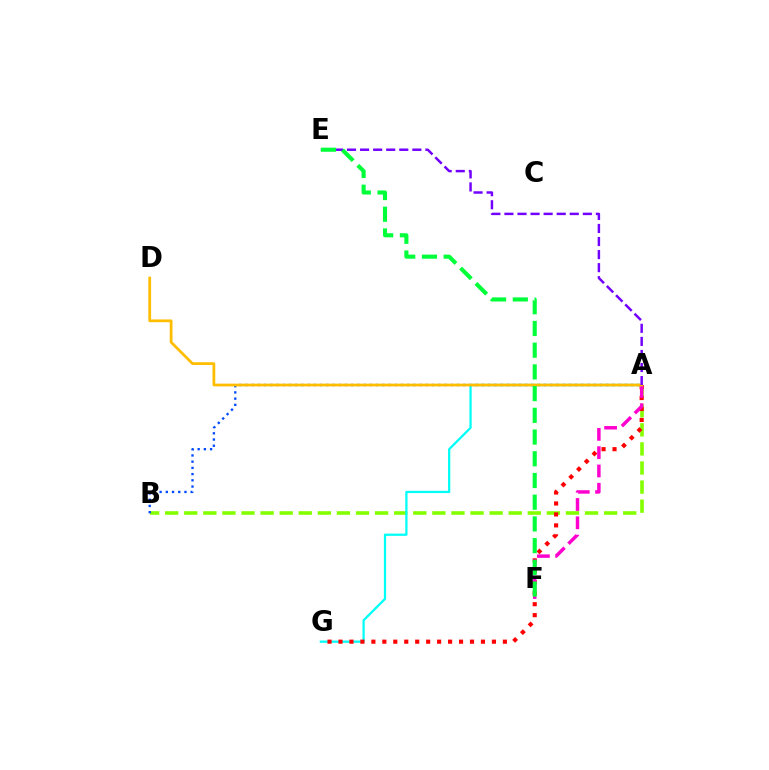{('A', 'B'): [{'color': '#84ff00', 'line_style': 'dashed', 'thickness': 2.59}, {'color': '#004bff', 'line_style': 'dotted', 'thickness': 1.69}], ('A', 'G'): [{'color': '#00fff6', 'line_style': 'solid', 'thickness': 1.62}, {'color': '#ff0000', 'line_style': 'dotted', 'thickness': 2.98}], ('A', 'F'): [{'color': '#ff00cf', 'line_style': 'dashed', 'thickness': 2.49}], ('A', 'D'): [{'color': '#ffbd00', 'line_style': 'solid', 'thickness': 1.99}], ('A', 'E'): [{'color': '#7200ff', 'line_style': 'dashed', 'thickness': 1.77}], ('E', 'F'): [{'color': '#00ff39', 'line_style': 'dashed', 'thickness': 2.95}]}